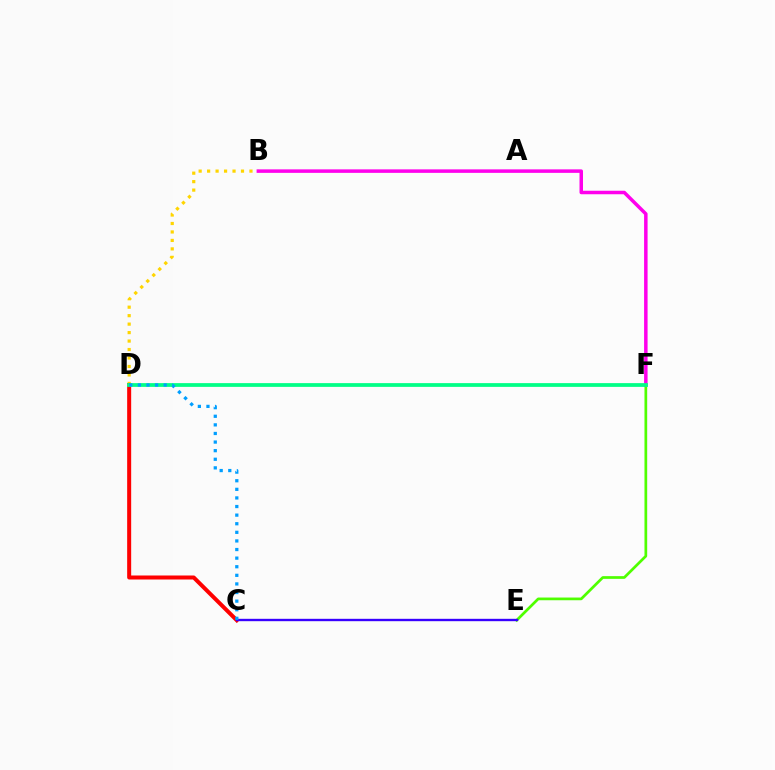{('B', 'D'): [{'color': '#ffd500', 'line_style': 'dotted', 'thickness': 2.3}], ('C', 'D'): [{'color': '#ff0000', 'line_style': 'solid', 'thickness': 2.88}, {'color': '#009eff', 'line_style': 'dotted', 'thickness': 2.34}], ('E', 'F'): [{'color': '#4fff00', 'line_style': 'solid', 'thickness': 1.95}], ('B', 'F'): [{'color': '#ff00ed', 'line_style': 'solid', 'thickness': 2.52}], ('D', 'F'): [{'color': '#00ff86', 'line_style': 'solid', 'thickness': 2.7}], ('C', 'E'): [{'color': '#3700ff', 'line_style': 'solid', 'thickness': 1.7}]}